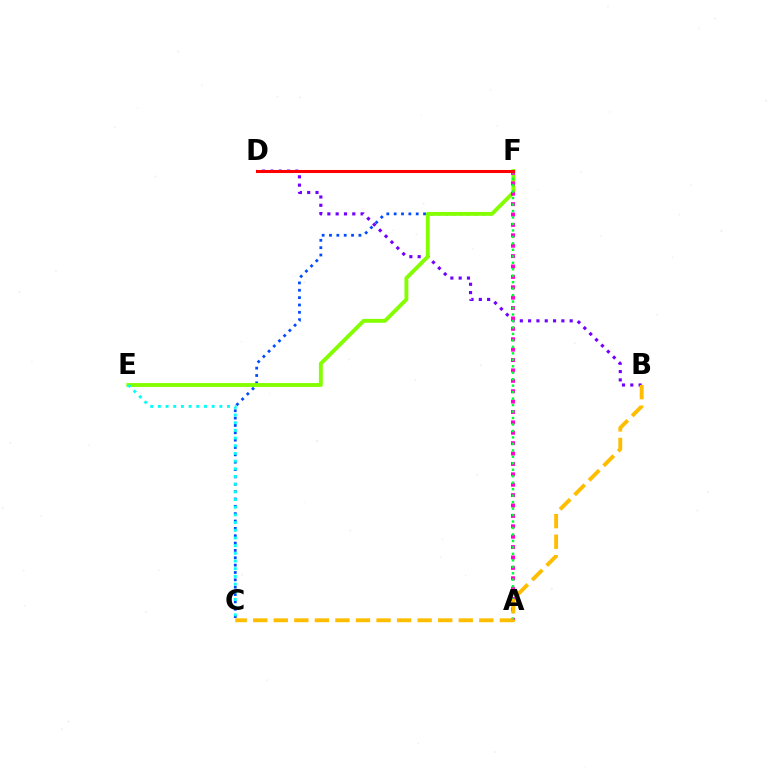{('C', 'F'): [{'color': '#004bff', 'line_style': 'dotted', 'thickness': 2.0}], ('B', 'D'): [{'color': '#7200ff', 'line_style': 'dotted', 'thickness': 2.26}], ('E', 'F'): [{'color': '#84ff00', 'line_style': 'solid', 'thickness': 2.79}], ('A', 'F'): [{'color': '#ff00cf', 'line_style': 'dotted', 'thickness': 2.82}, {'color': '#00ff39', 'line_style': 'dotted', 'thickness': 1.76}], ('C', 'E'): [{'color': '#00fff6', 'line_style': 'dotted', 'thickness': 2.09}], ('B', 'C'): [{'color': '#ffbd00', 'line_style': 'dashed', 'thickness': 2.79}], ('D', 'F'): [{'color': '#ff0000', 'line_style': 'solid', 'thickness': 2.19}]}